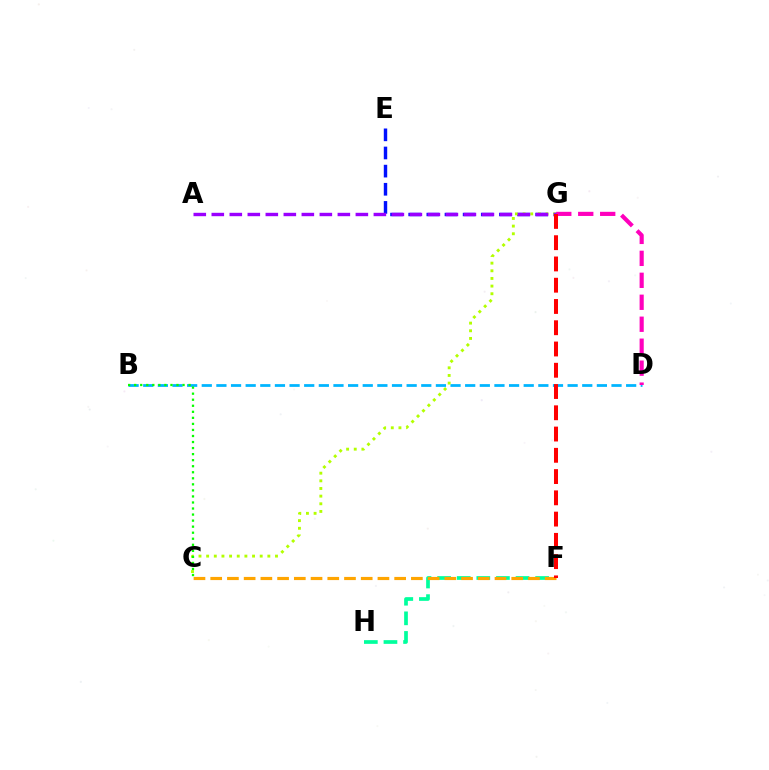{('F', 'H'): [{'color': '#00ff9d', 'line_style': 'dashed', 'thickness': 2.66}], ('B', 'D'): [{'color': '#00b5ff', 'line_style': 'dashed', 'thickness': 1.99}], ('E', 'G'): [{'color': '#0010ff', 'line_style': 'dashed', 'thickness': 2.46}], ('C', 'G'): [{'color': '#b3ff00', 'line_style': 'dotted', 'thickness': 2.08}], ('D', 'G'): [{'color': '#ff00bd', 'line_style': 'dashed', 'thickness': 2.98}], ('C', 'F'): [{'color': '#ffa500', 'line_style': 'dashed', 'thickness': 2.27}], ('A', 'G'): [{'color': '#9b00ff', 'line_style': 'dashed', 'thickness': 2.45}], ('F', 'G'): [{'color': '#ff0000', 'line_style': 'dashed', 'thickness': 2.89}], ('B', 'C'): [{'color': '#08ff00', 'line_style': 'dotted', 'thickness': 1.64}]}